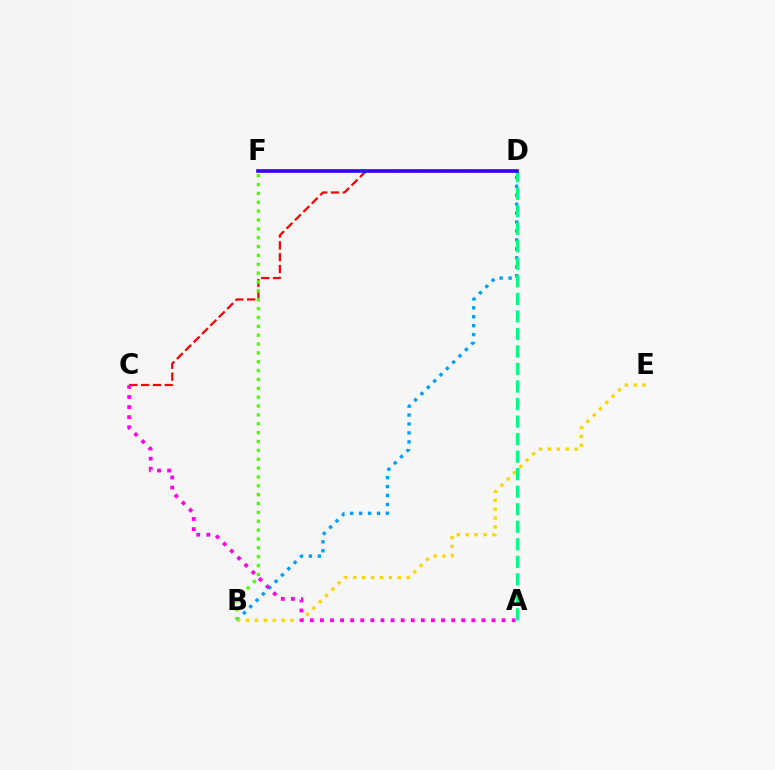{('C', 'D'): [{'color': '#ff0000', 'line_style': 'dashed', 'thickness': 1.61}], ('B', 'D'): [{'color': '#009eff', 'line_style': 'dotted', 'thickness': 2.43}], ('B', 'E'): [{'color': '#ffd500', 'line_style': 'dotted', 'thickness': 2.42}], ('B', 'F'): [{'color': '#4fff00', 'line_style': 'dotted', 'thickness': 2.41}], ('A', 'D'): [{'color': '#00ff86', 'line_style': 'dashed', 'thickness': 2.38}], ('A', 'C'): [{'color': '#ff00ed', 'line_style': 'dotted', 'thickness': 2.74}], ('D', 'F'): [{'color': '#3700ff', 'line_style': 'solid', 'thickness': 2.63}]}